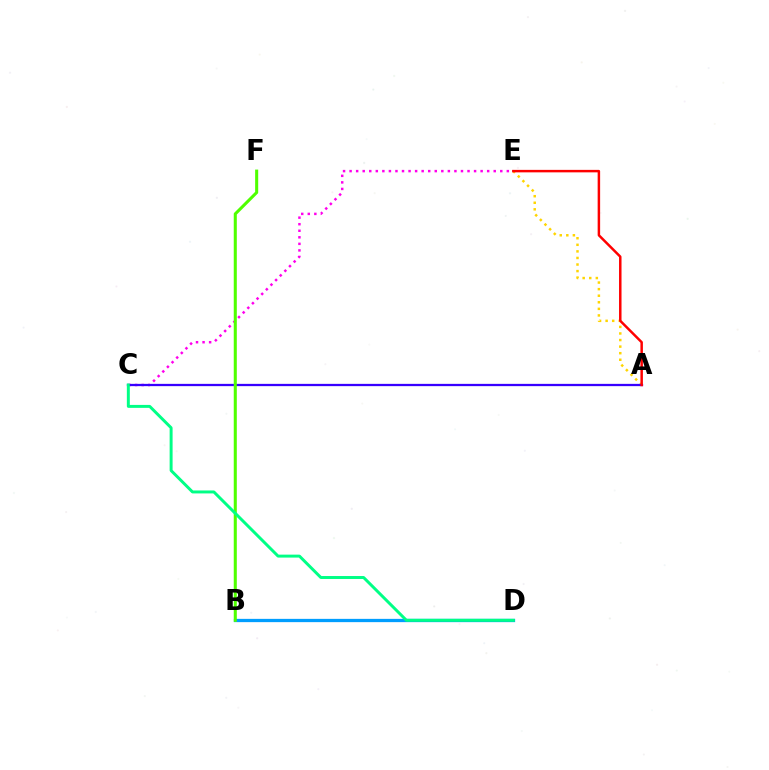{('A', 'E'): [{'color': '#ffd500', 'line_style': 'dotted', 'thickness': 1.79}, {'color': '#ff0000', 'line_style': 'solid', 'thickness': 1.79}], ('C', 'E'): [{'color': '#ff00ed', 'line_style': 'dotted', 'thickness': 1.78}], ('B', 'D'): [{'color': '#009eff', 'line_style': 'solid', 'thickness': 2.36}], ('A', 'C'): [{'color': '#3700ff', 'line_style': 'solid', 'thickness': 1.64}], ('B', 'F'): [{'color': '#4fff00', 'line_style': 'solid', 'thickness': 2.2}], ('C', 'D'): [{'color': '#00ff86', 'line_style': 'solid', 'thickness': 2.13}]}